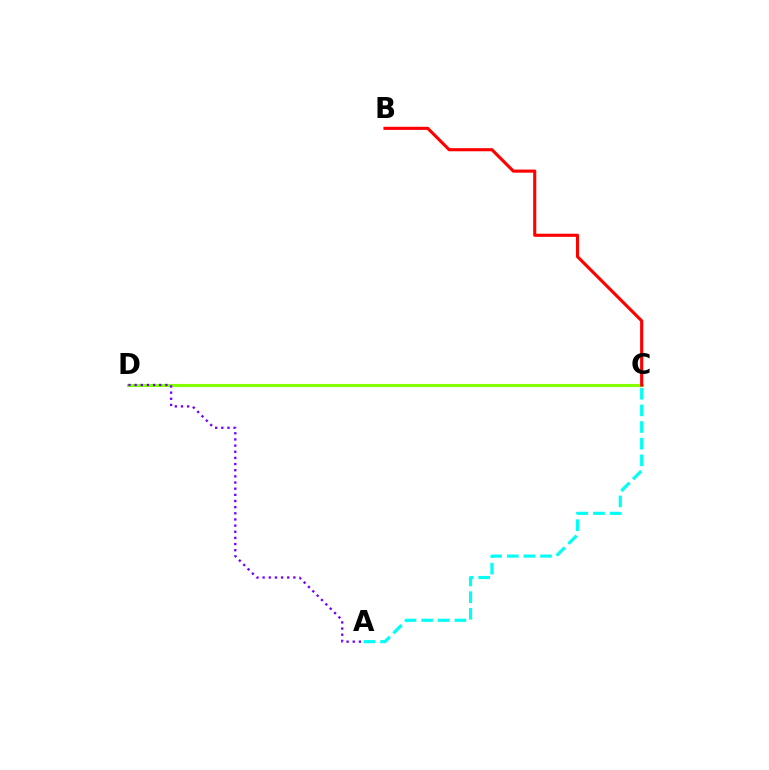{('C', 'D'): [{'color': '#84ff00', 'line_style': 'solid', 'thickness': 2.25}], ('A', 'C'): [{'color': '#00fff6', 'line_style': 'dashed', 'thickness': 2.26}], ('B', 'C'): [{'color': '#ff0000', 'line_style': 'solid', 'thickness': 2.24}], ('A', 'D'): [{'color': '#7200ff', 'line_style': 'dotted', 'thickness': 1.67}]}